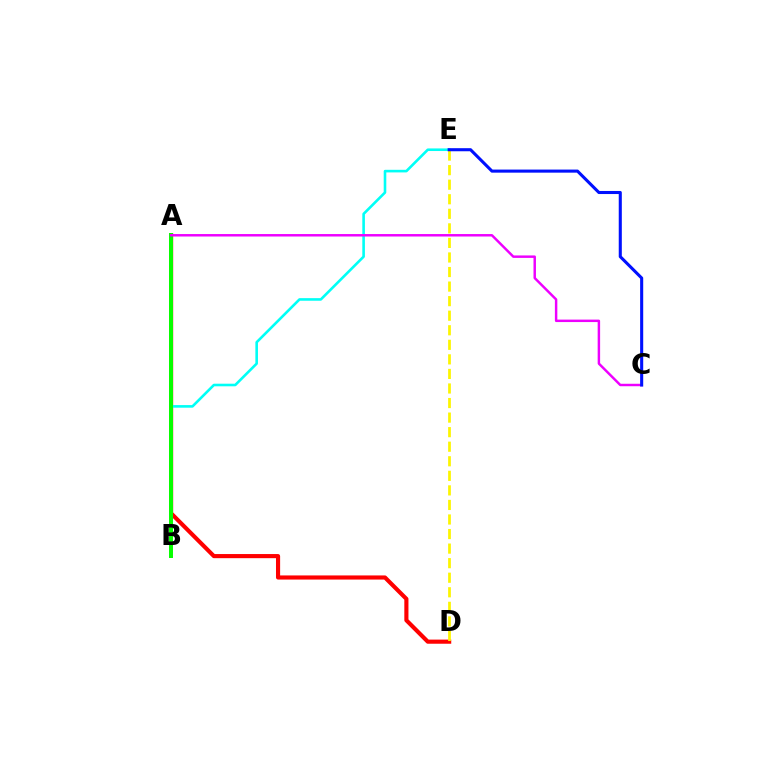{('A', 'D'): [{'color': '#ff0000', 'line_style': 'solid', 'thickness': 2.98}], ('B', 'E'): [{'color': '#00fff6', 'line_style': 'solid', 'thickness': 1.87}], ('A', 'B'): [{'color': '#08ff00', 'line_style': 'solid', 'thickness': 2.86}], ('D', 'E'): [{'color': '#fcf500', 'line_style': 'dashed', 'thickness': 1.98}], ('A', 'C'): [{'color': '#ee00ff', 'line_style': 'solid', 'thickness': 1.77}], ('C', 'E'): [{'color': '#0010ff', 'line_style': 'solid', 'thickness': 2.22}]}